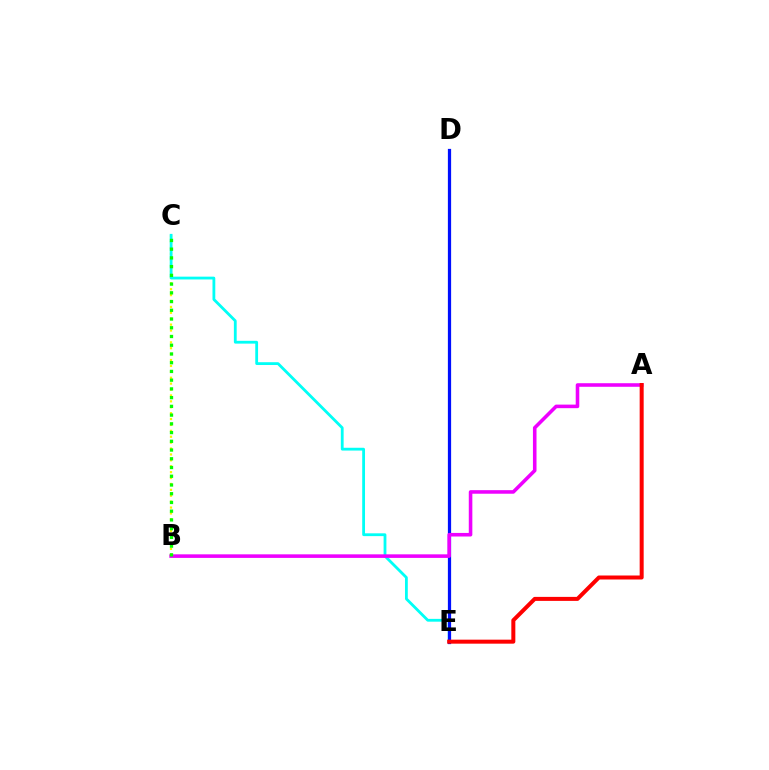{('B', 'C'): [{'color': '#fcf500', 'line_style': 'dotted', 'thickness': 1.6}, {'color': '#08ff00', 'line_style': 'dotted', 'thickness': 2.37}], ('C', 'E'): [{'color': '#00fff6', 'line_style': 'solid', 'thickness': 2.02}], ('D', 'E'): [{'color': '#0010ff', 'line_style': 'solid', 'thickness': 2.33}], ('A', 'B'): [{'color': '#ee00ff', 'line_style': 'solid', 'thickness': 2.57}], ('A', 'E'): [{'color': '#ff0000', 'line_style': 'solid', 'thickness': 2.88}]}